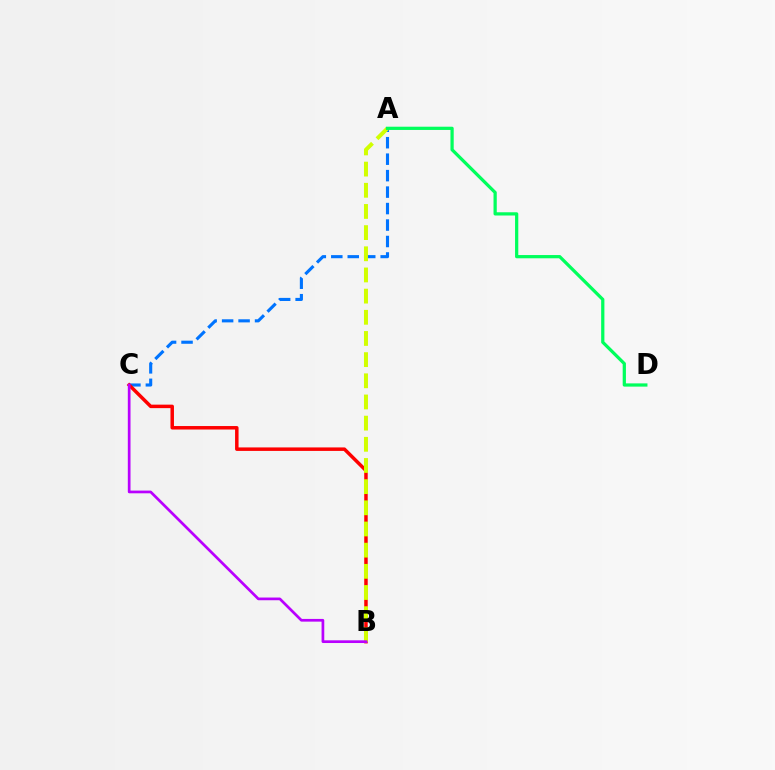{('A', 'C'): [{'color': '#0074ff', 'line_style': 'dashed', 'thickness': 2.24}], ('B', 'C'): [{'color': '#ff0000', 'line_style': 'solid', 'thickness': 2.51}, {'color': '#b900ff', 'line_style': 'solid', 'thickness': 1.95}], ('A', 'B'): [{'color': '#d1ff00', 'line_style': 'dashed', 'thickness': 2.88}], ('A', 'D'): [{'color': '#00ff5c', 'line_style': 'solid', 'thickness': 2.33}]}